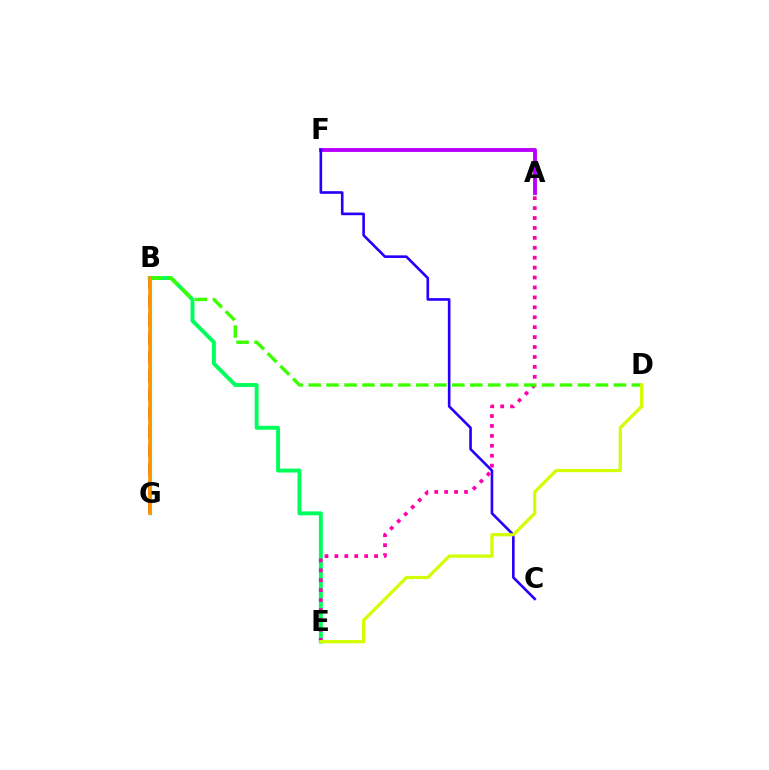{('A', 'F'): [{'color': '#b900ff', 'line_style': 'solid', 'thickness': 2.78}], ('B', 'G'): [{'color': '#ff0000', 'line_style': 'dashed', 'thickness': 2.54}, {'color': '#0074ff', 'line_style': 'dotted', 'thickness': 1.82}, {'color': '#00fff6', 'line_style': 'solid', 'thickness': 2.35}, {'color': '#ff9400', 'line_style': 'solid', 'thickness': 2.58}], ('B', 'E'): [{'color': '#00ff5c', 'line_style': 'solid', 'thickness': 2.82}], ('C', 'F'): [{'color': '#2500ff', 'line_style': 'solid', 'thickness': 1.89}], ('A', 'E'): [{'color': '#ff00ac', 'line_style': 'dotted', 'thickness': 2.7}], ('B', 'D'): [{'color': '#3dff00', 'line_style': 'dashed', 'thickness': 2.44}], ('D', 'E'): [{'color': '#d1ff00', 'line_style': 'solid', 'thickness': 2.3}]}